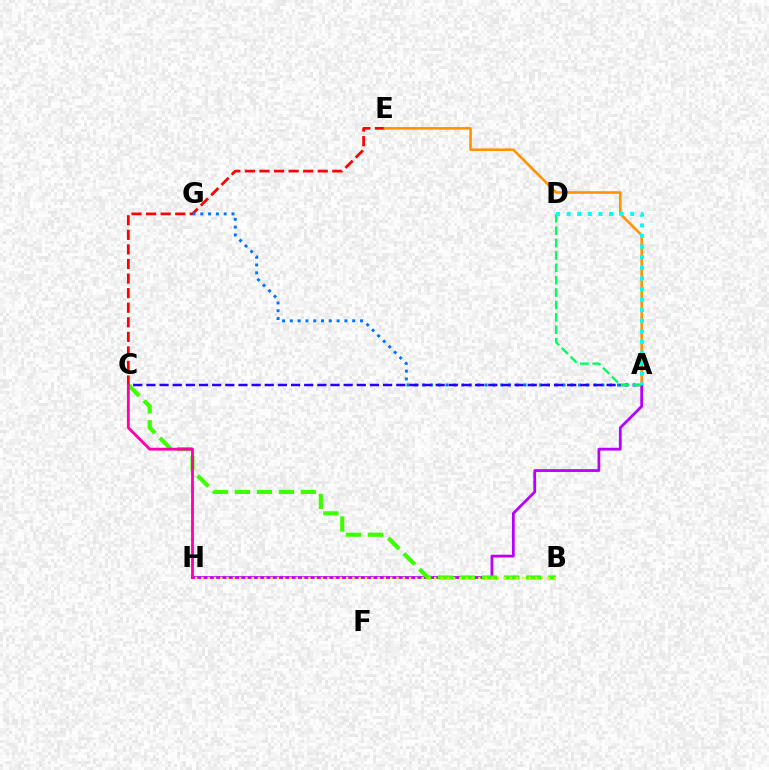{('C', 'E'): [{'color': '#ff0000', 'line_style': 'dashed', 'thickness': 1.98}], ('A', 'E'): [{'color': '#ff9400', 'line_style': 'solid', 'thickness': 1.86}], ('A', 'G'): [{'color': '#0074ff', 'line_style': 'dotted', 'thickness': 2.12}], ('A', 'C'): [{'color': '#2500ff', 'line_style': 'dashed', 'thickness': 1.79}], ('A', 'H'): [{'color': '#b900ff', 'line_style': 'solid', 'thickness': 2.0}], ('A', 'D'): [{'color': '#00ff5c', 'line_style': 'dashed', 'thickness': 1.68}, {'color': '#00fff6', 'line_style': 'dotted', 'thickness': 2.88}], ('B', 'C'): [{'color': '#3dff00', 'line_style': 'dashed', 'thickness': 2.98}], ('C', 'H'): [{'color': '#ff00ac', 'line_style': 'solid', 'thickness': 2.04}], ('B', 'H'): [{'color': '#d1ff00', 'line_style': 'dotted', 'thickness': 1.71}]}